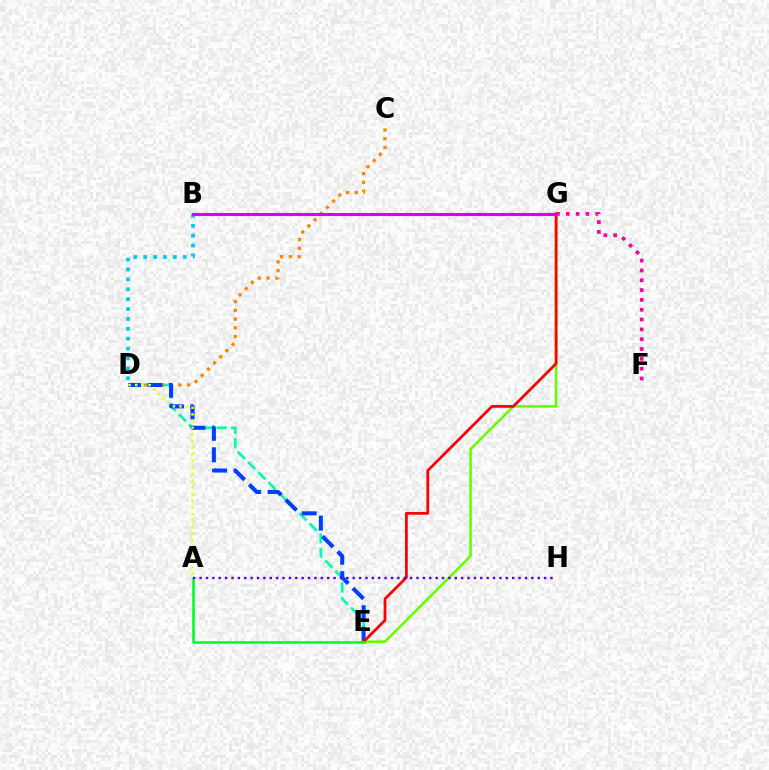{('D', 'E'): [{'color': '#00ffaf', 'line_style': 'dashed', 'thickness': 1.97}, {'color': '#003fff', 'line_style': 'dashed', 'thickness': 2.92}], ('C', 'D'): [{'color': '#ff8800', 'line_style': 'dotted', 'thickness': 2.38}], ('E', 'G'): [{'color': '#66ff00', 'line_style': 'solid', 'thickness': 1.85}, {'color': '#ff0000', 'line_style': 'solid', 'thickness': 1.99}], ('B', 'D'): [{'color': '#00c7ff', 'line_style': 'dotted', 'thickness': 2.69}], ('F', 'G'): [{'color': '#ff00a0', 'line_style': 'dotted', 'thickness': 2.67}], ('B', 'G'): [{'color': '#d600ff', 'line_style': 'solid', 'thickness': 2.22}], ('A', 'D'): [{'color': '#eeff00', 'line_style': 'dotted', 'thickness': 1.81}], ('A', 'E'): [{'color': '#00ff27', 'line_style': 'solid', 'thickness': 1.87}], ('A', 'H'): [{'color': '#4f00ff', 'line_style': 'dotted', 'thickness': 1.73}]}